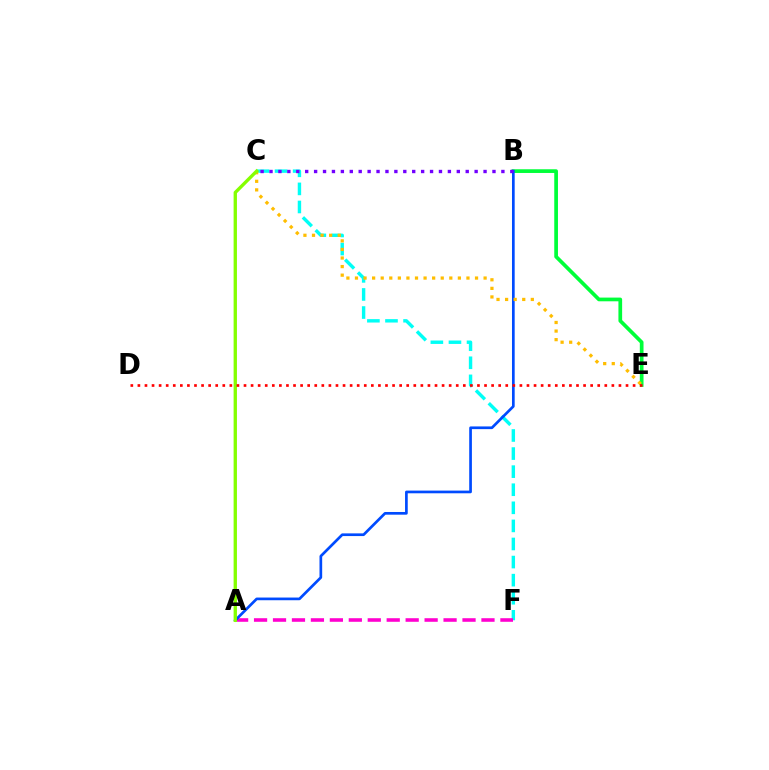{('B', 'E'): [{'color': '#00ff39', 'line_style': 'solid', 'thickness': 2.67}], ('C', 'F'): [{'color': '#00fff6', 'line_style': 'dashed', 'thickness': 2.46}], ('A', 'F'): [{'color': '#ff00cf', 'line_style': 'dashed', 'thickness': 2.57}], ('A', 'B'): [{'color': '#004bff', 'line_style': 'solid', 'thickness': 1.94}], ('C', 'E'): [{'color': '#ffbd00', 'line_style': 'dotted', 'thickness': 2.33}], ('A', 'C'): [{'color': '#84ff00', 'line_style': 'solid', 'thickness': 2.41}], ('B', 'C'): [{'color': '#7200ff', 'line_style': 'dotted', 'thickness': 2.42}], ('D', 'E'): [{'color': '#ff0000', 'line_style': 'dotted', 'thickness': 1.92}]}